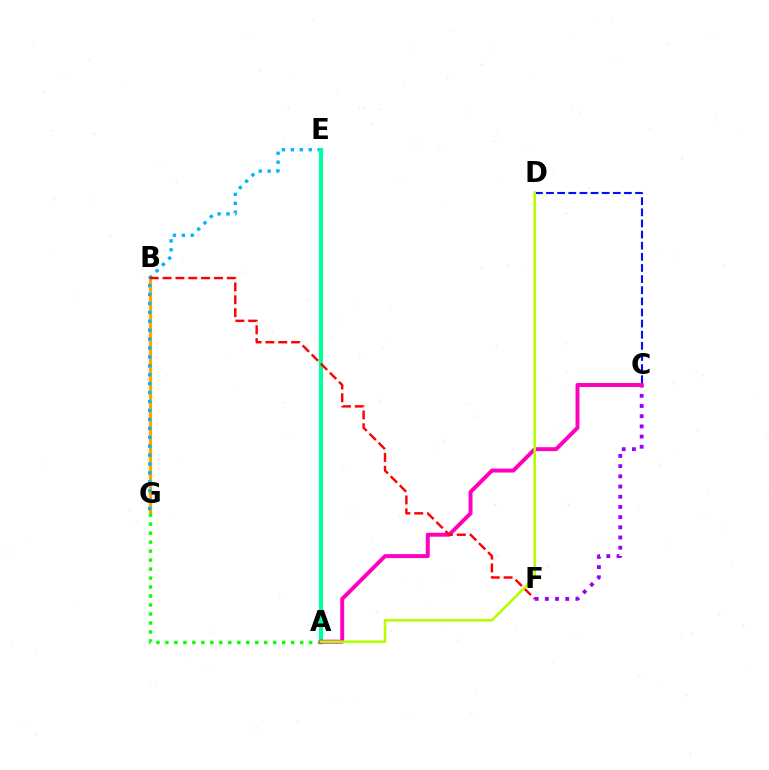{('B', 'G'): [{'color': '#ffa500', 'line_style': 'solid', 'thickness': 2.33}], ('E', 'G'): [{'color': '#00b5ff', 'line_style': 'dotted', 'thickness': 2.42}], ('A', 'E'): [{'color': '#00ff9d', 'line_style': 'solid', 'thickness': 2.98}], ('C', 'F'): [{'color': '#9b00ff', 'line_style': 'dotted', 'thickness': 2.77}], ('C', 'D'): [{'color': '#0010ff', 'line_style': 'dashed', 'thickness': 1.51}], ('A', 'G'): [{'color': '#08ff00', 'line_style': 'dotted', 'thickness': 2.44}], ('A', 'C'): [{'color': '#ff00bd', 'line_style': 'solid', 'thickness': 2.84}], ('B', 'F'): [{'color': '#ff0000', 'line_style': 'dashed', 'thickness': 1.75}], ('A', 'D'): [{'color': '#b3ff00', 'line_style': 'solid', 'thickness': 1.84}]}